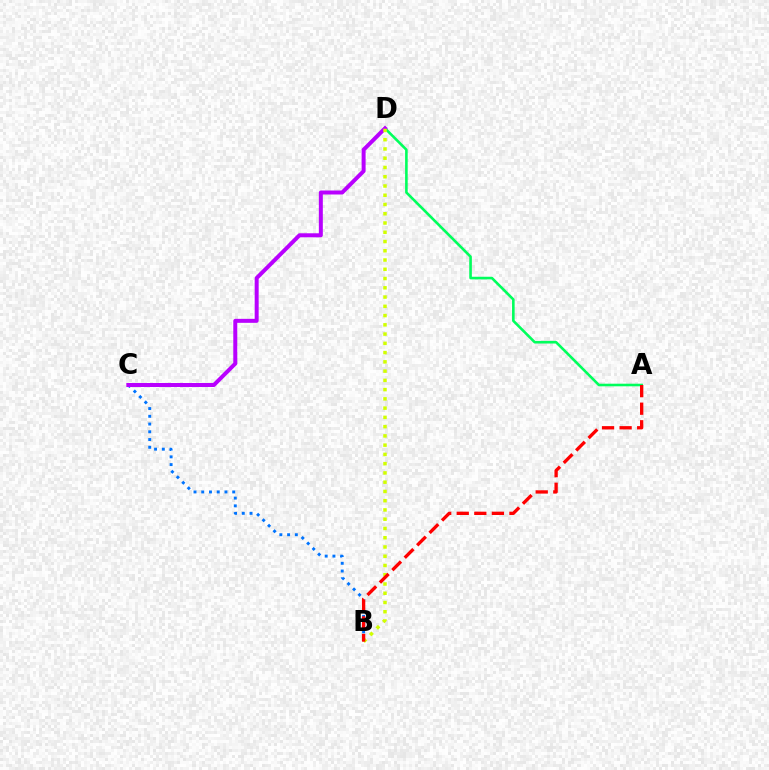{('B', 'C'): [{'color': '#0074ff', 'line_style': 'dotted', 'thickness': 2.1}], ('A', 'D'): [{'color': '#00ff5c', 'line_style': 'solid', 'thickness': 1.87}], ('C', 'D'): [{'color': '#b900ff', 'line_style': 'solid', 'thickness': 2.87}], ('B', 'D'): [{'color': '#d1ff00', 'line_style': 'dotted', 'thickness': 2.51}], ('A', 'B'): [{'color': '#ff0000', 'line_style': 'dashed', 'thickness': 2.39}]}